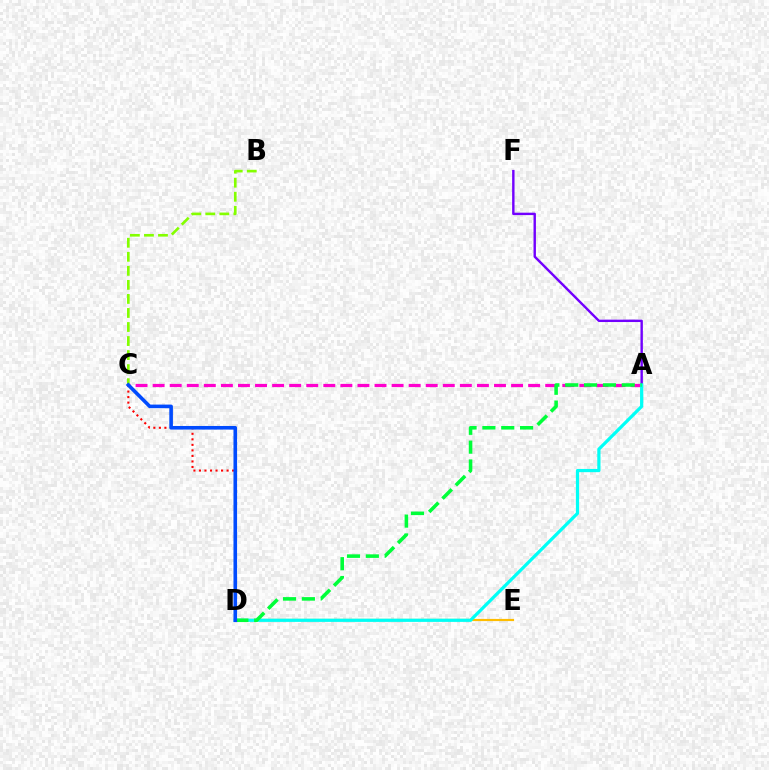{('A', 'F'): [{'color': '#7200ff', 'line_style': 'solid', 'thickness': 1.73}], ('A', 'C'): [{'color': '#ff00cf', 'line_style': 'dashed', 'thickness': 2.32}], ('D', 'E'): [{'color': '#ffbd00', 'line_style': 'solid', 'thickness': 1.57}], ('C', 'D'): [{'color': '#ff0000', 'line_style': 'dotted', 'thickness': 1.5}, {'color': '#004bff', 'line_style': 'solid', 'thickness': 2.59}], ('A', 'D'): [{'color': '#00fff6', 'line_style': 'solid', 'thickness': 2.32}, {'color': '#00ff39', 'line_style': 'dashed', 'thickness': 2.56}], ('B', 'C'): [{'color': '#84ff00', 'line_style': 'dashed', 'thickness': 1.91}]}